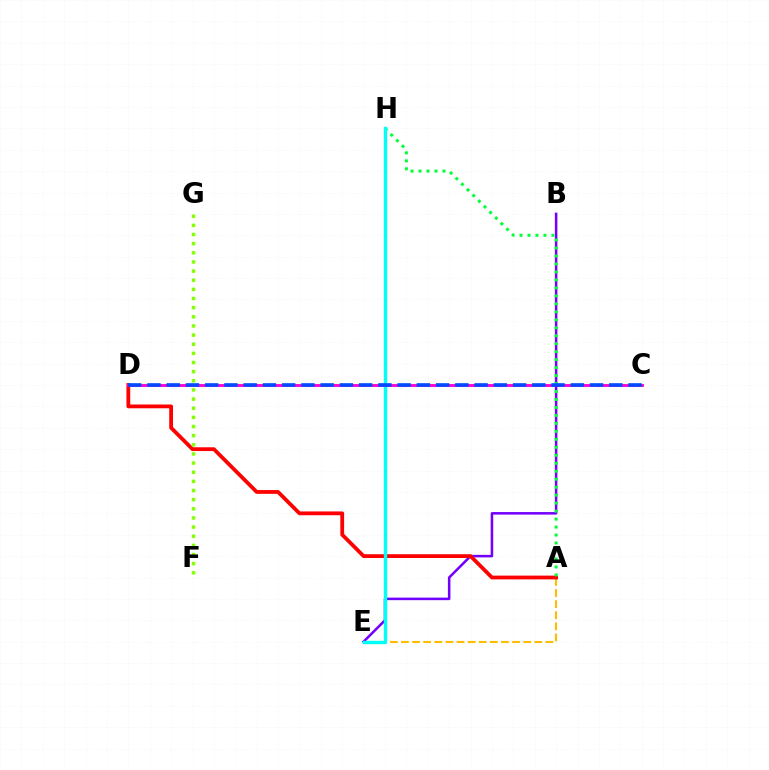{('A', 'E'): [{'color': '#ffbd00', 'line_style': 'dashed', 'thickness': 1.51}], ('B', 'E'): [{'color': '#7200ff', 'line_style': 'solid', 'thickness': 1.83}], ('A', 'D'): [{'color': '#ff0000', 'line_style': 'solid', 'thickness': 2.73}], ('A', 'H'): [{'color': '#00ff39', 'line_style': 'dotted', 'thickness': 2.17}], ('E', 'H'): [{'color': '#00fff6', 'line_style': 'solid', 'thickness': 2.45}], ('F', 'G'): [{'color': '#84ff00', 'line_style': 'dotted', 'thickness': 2.48}], ('C', 'D'): [{'color': '#ff00cf', 'line_style': 'solid', 'thickness': 2.06}, {'color': '#004bff', 'line_style': 'dashed', 'thickness': 2.61}]}